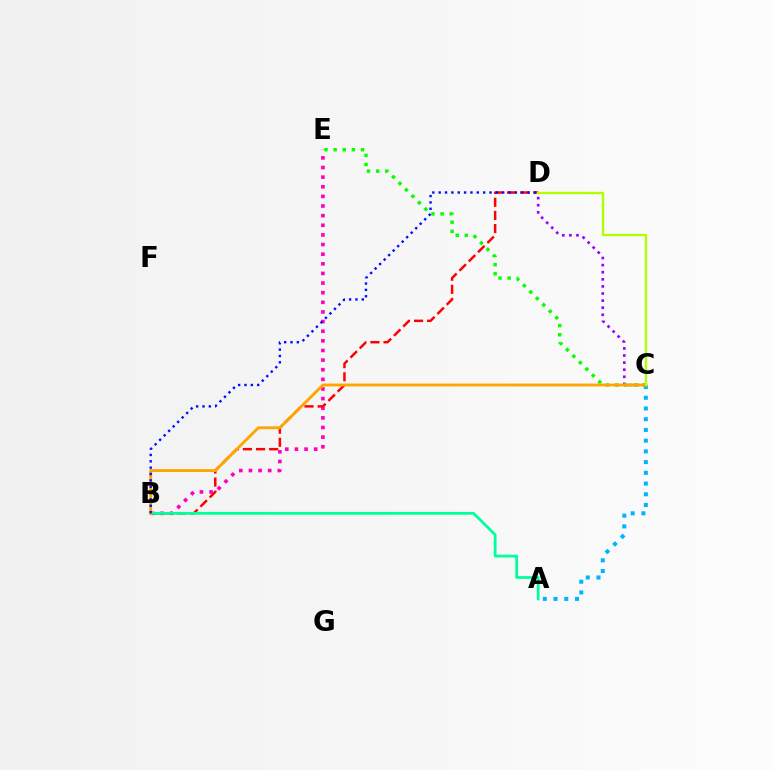{('A', 'C'): [{'color': '#00b5ff', 'line_style': 'dotted', 'thickness': 2.91}], ('C', 'D'): [{'color': '#9b00ff', 'line_style': 'dotted', 'thickness': 1.93}, {'color': '#b3ff00', 'line_style': 'solid', 'thickness': 1.7}], ('B', 'E'): [{'color': '#ff00bd', 'line_style': 'dotted', 'thickness': 2.62}], ('B', 'D'): [{'color': '#ff0000', 'line_style': 'dashed', 'thickness': 1.78}, {'color': '#0010ff', 'line_style': 'dotted', 'thickness': 1.73}], ('A', 'B'): [{'color': '#00ff9d', 'line_style': 'solid', 'thickness': 1.99}], ('C', 'E'): [{'color': '#08ff00', 'line_style': 'dotted', 'thickness': 2.48}], ('B', 'C'): [{'color': '#ffa500', 'line_style': 'solid', 'thickness': 2.06}]}